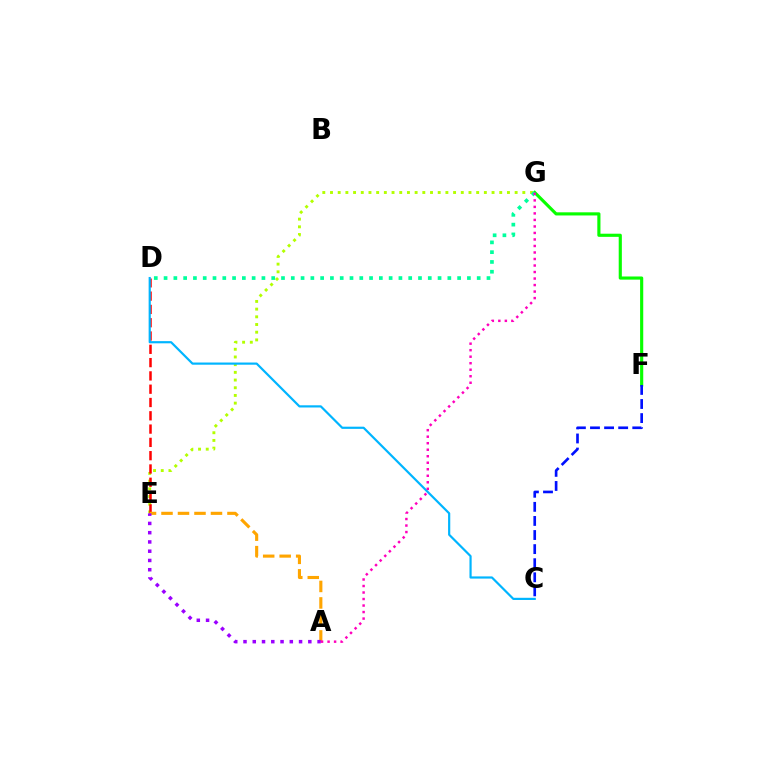{('E', 'G'): [{'color': '#b3ff00', 'line_style': 'dotted', 'thickness': 2.09}], ('F', 'G'): [{'color': '#08ff00', 'line_style': 'solid', 'thickness': 2.26}], ('D', 'E'): [{'color': '#ff0000', 'line_style': 'dashed', 'thickness': 1.81}], ('D', 'G'): [{'color': '#00ff9d', 'line_style': 'dotted', 'thickness': 2.66}], ('C', 'F'): [{'color': '#0010ff', 'line_style': 'dashed', 'thickness': 1.91}], ('C', 'D'): [{'color': '#00b5ff', 'line_style': 'solid', 'thickness': 1.57}], ('A', 'E'): [{'color': '#ffa500', 'line_style': 'dashed', 'thickness': 2.24}, {'color': '#9b00ff', 'line_style': 'dotted', 'thickness': 2.52}], ('A', 'G'): [{'color': '#ff00bd', 'line_style': 'dotted', 'thickness': 1.77}]}